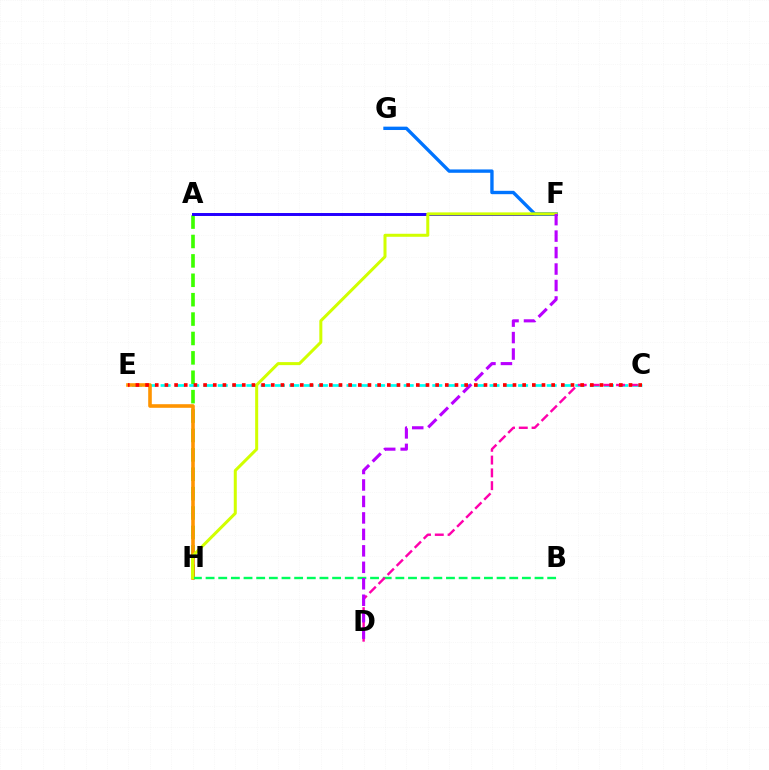{('A', 'H'): [{'color': '#3dff00', 'line_style': 'dashed', 'thickness': 2.64}], ('C', 'E'): [{'color': '#00fff6', 'line_style': 'dashed', 'thickness': 1.94}, {'color': '#ff0000', 'line_style': 'dotted', 'thickness': 2.63}], ('A', 'F'): [{'color': '#2500ff', 'line_style': 'solid', 'thickness': 2.14}], ('F', 'G'): [{'color': '#0074ff', 'line_style': 'solid', 'thickness': 2.42}], ('E', 'H'): [{'color': '#ff9400', 'line_style': 'solid', 'thickness': 2.59}], ('B', 'H'): [{'color': '#00ff5c', 'line_style': 'dashed', 'thickness': 1.72}], ('C', 'D'): [{'color': '#ff00ac', 'line_style': 'dashed', 'thickness': 1.74}], ('F', 'H'): [{'color': '#d1ff00', 'line_style': 'solid', 'thickness': 2.17}], ('D', 'F'): [{'color': '#b900ff', 'line_style': 'dashed', 'thickness': 2.24}]}